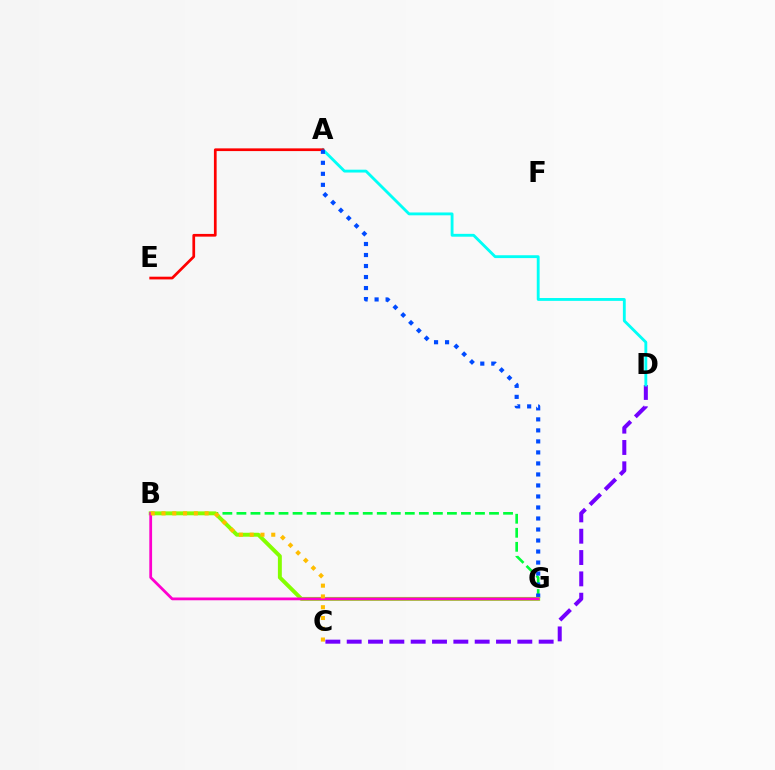{('C', 'D'): [{'color': '#7200ff', 'line_style': 'dashed', 'thickness': 2.9}], ('A', 'D'): [{'color': '#00fff6', 'line_style': 'solid', 'thickness': 2.05}], ('B', 'G'): [{'color': '#00ff39', 'line_style': 'dashed', 'thickness': 1.91}, {'color': '#84ff00', 'line_style': 'solid', 'thickness': 2.83}, {'color': '#ff00cf', 'line_style': 'solid', 'thickness': 2.0}], ('A', 'E'): [{'color': '#ff0000', 'line_style': 'solid', 'thickness': 1.95}], ('A', 'G'): [{'color': '#004bff', 'line_style': 'dotted', 'thickness': 2.99}], ('B', 'C'): [{'color': '#ffbd00', 'line_style': 'dotted', 'thickness': 2.93}]}